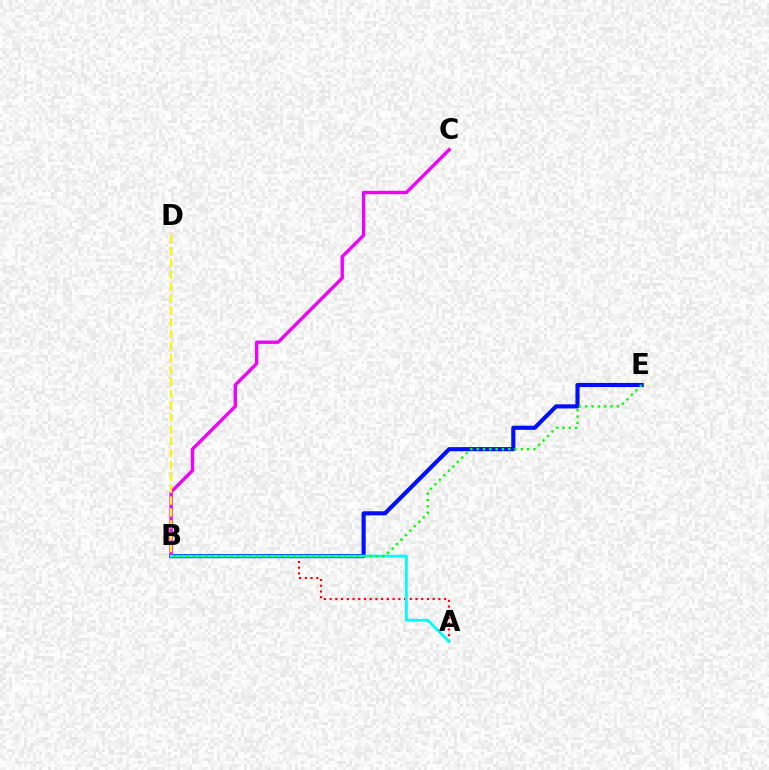{('A', 'B'): [{'color': '#ff0000', 'line_style': 'dotted', 'thickness': 1.56}, {'color': '#00fff6', 'line_style': 'solid', 'thickness': 2.02}], ('B', 'E'): [{'color': '#0010ff', 'line_style': 'solid', 'thickness': 2.98}, {'color': '#08ff00', 'line_style': 'dotted', 'thickness': 1.71}], ('B', 'C'): [{'color': '#ee00ff', 'line_style': 'solid', 'thickness': 2.42}], ('B', 'D'): [{'color': '#fcf500', 'line_style': 'dashed', 'thickness': 1.61}]}